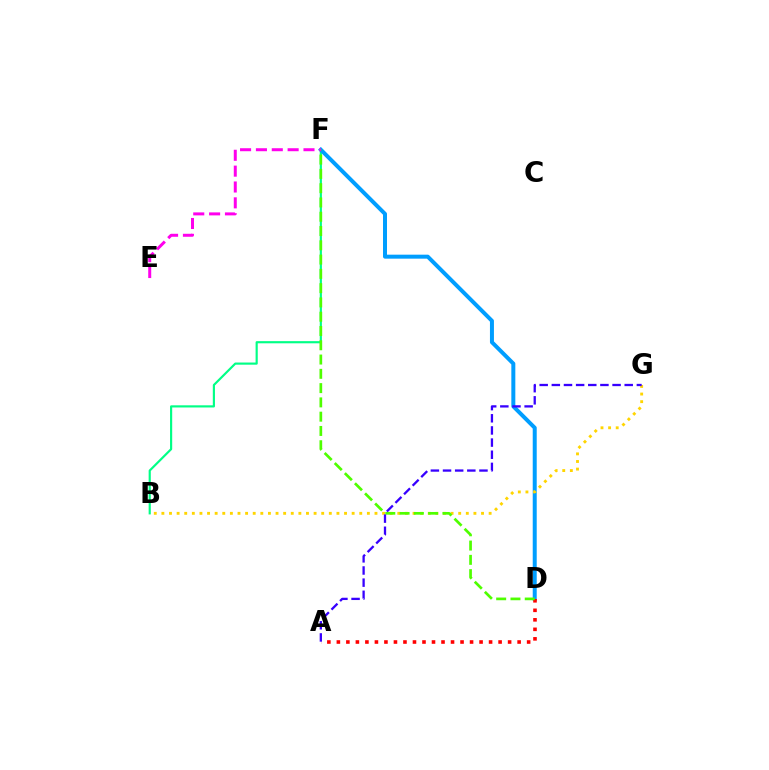{('B', 'F'): [{'color': '#00ff86', 'line_style': 'solid', 'thickness': 1.56}], ('D', 'F'): [{'color': '#009eff', 'line_style': 'solid', 'thickness': 2.87}, {'color': '#4fff00', 'line_style': 'dashed', 'thickness': 1.94}], ('B', 'G'): [{'color': '#ffd500', 'line_style': 'dotted', 'thickness': 2.07}], ('A', 'D'): [{'color': '#ff0000', 'line_style': 'dotted', 'thickness': 2.58}], ('E', 'F'): [{'color': '#ff00ed', 'line_style': 'dashed', 'thickness': 2.15}], ('A', 'G'): [{'color': '#3700ff', 'line_style': 'dashed', 'thickness': 1.65}]}